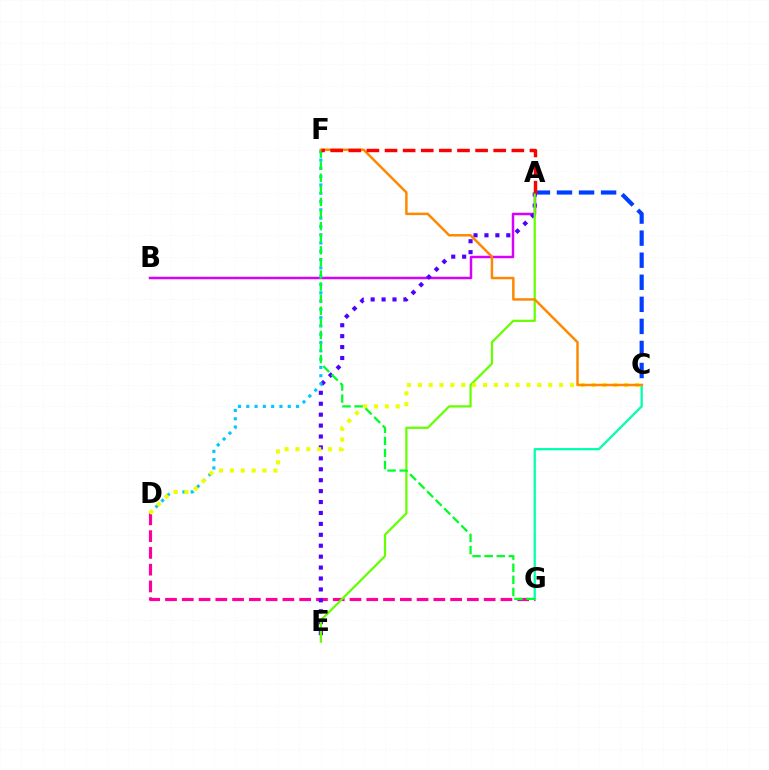{('A', 'C'): [{'color': '#003fff', 'line_style': 'dashed', 'thickness': 3.0}], ('D', 'G'): [{'color': '#ff00a0', 'line_style': 'dashed', 'thickness': 2.28}], ('A', 'B'): [{'color': '#d600ff', 'line_style': 'solid', 'thickness': 1.79}], ('A', 'E'): [{'color': '#4f00ff', 'line_style': 'dotted', 'thickness': 2.97}, {'color': '#66ff00', 'line_style': 'solid', 'thickness': 1.61}], ('C', 'G'): [{'color': '#00ffaf', 'line_style': 'solid', 'thickness': 1.63}], ('D', 'F'): [{'color': '#00c7ff', 'line_style': 'dotted', 'thickness': 2.25}], ('C', 'D'): [{'color': '#eeff00', 'line_style': 'dotted', 'thickness': 2.95}], ('F', 'G'): [{'color': '#00ff27', 'line_style': 'dashed', 'thickness': 1.64}], ('C', 'F'): [{'color': '#ff8800', 'line_style': 'solid', 'thickness': 1.78}], ('A', 'F'): [{'color': '#ff0000', 'line_style': 'dashed', 'thickness': 2.46}]}